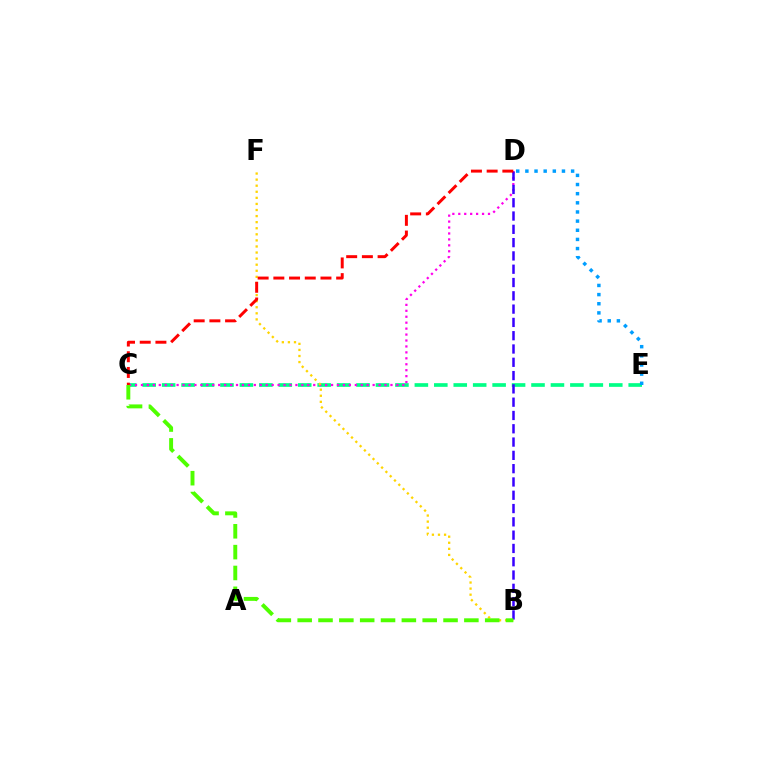{('C', 'E'): [{'color': '#00ff86', 'line_style': 'dashed', 'thickness': 2.64}], ('C', 'D'): [{'color': '#ff00ed', 'line_style': 'dotted', 'thickness': 1.61}, {'color': '#ff0000', 'line_style': 'dashed', 'thickness': 2.13}], ('B', 'F'): [{'color': '#ffd500', 'line_style': 'dotted', 'thickness': 1.65}], ('B', 'D'): [{'color': '#3700ff', 'line_style': 'dashed', 'thickness': 1.81}], ('D', 'E'): [{'color': '#009eff', 'line_style': 'dotted', 'thickness': 2.49}], ('B', 'C'): [{'color': '#4fff00', 'line_style': 'dashed', 'thickness': 2.83}]}